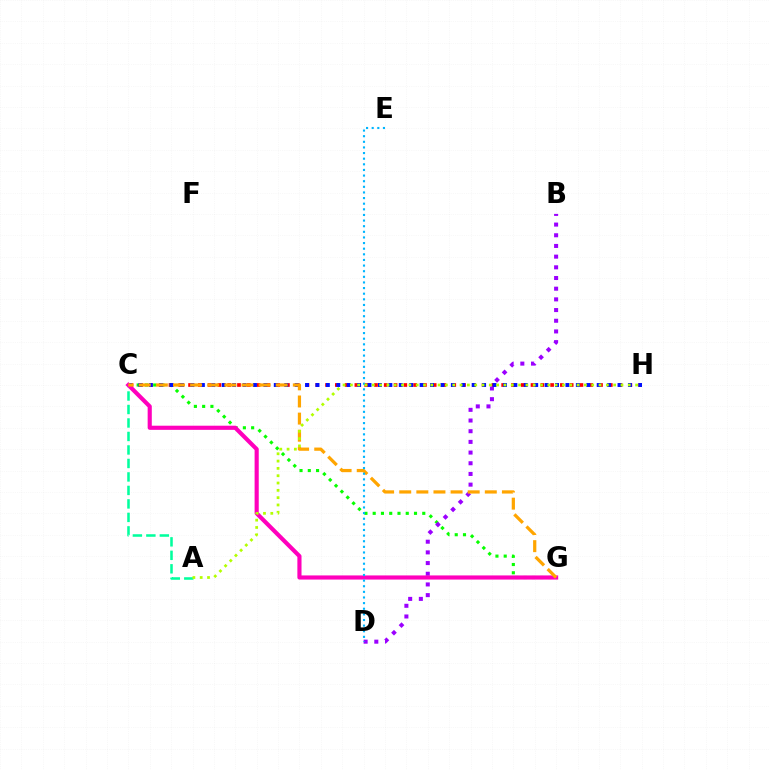{('A', 'C'): [{'color': '#00ff9d', 'line_style': 'dashed', 'thickness': 1.83}], ('C', 'H'): [{'color': '#ff0000', 'line_style': 'dotted', 'thickness': 2.66}, {'color': '#0010ff', 'line_style': 'dotted', 'thickness': 2.83}], ('C', 'G'): [{'color': '#08ff00', 'line_style': 'dotted', 'thickness': 2.25}, {'color': '#ff00bd', 'line_style': 'solid', 'thickness': 2.98}, {'color': '#ffa500', 'line_style': 'dashed', 'thickness': 2.33}], ('B', 'D'): [{'color': '#9b00ff', 'line_style': 'dotted', 'thickness': 2.9}], ('D', 'E'): [{'color': '#00b5ff', 'line_style': 'dotted', 'thickness': 1.53}], ('A', 'H'): [{'color': '#b3ff00', 'line_style': 'dotted', 'thickness': 1.99}]}